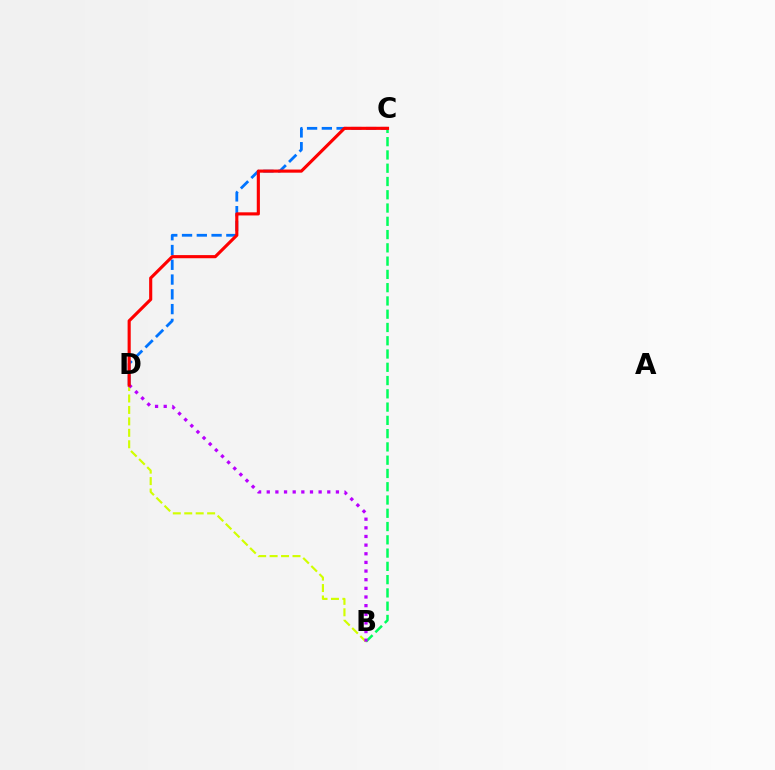{('C', 'D'): [{'color': '#0074ff', 'line_style': 'dashed', 'thickness': 2.01}, {'color': '#ff0000', 'line_style': 'solid', 'thickness': 2.25}], ('B', 'C'): [{'color': '#00ff5c', 'line_style': 'dashed', 'thickness': 1.8}], ('B', 'D'): [{'color': '#d1ff00', 'line_style': 'dashed', 'thickness': 1.55}, {'color': '#b900ff', 'line_style': 'dotted', 'thickness': 2.35}]}